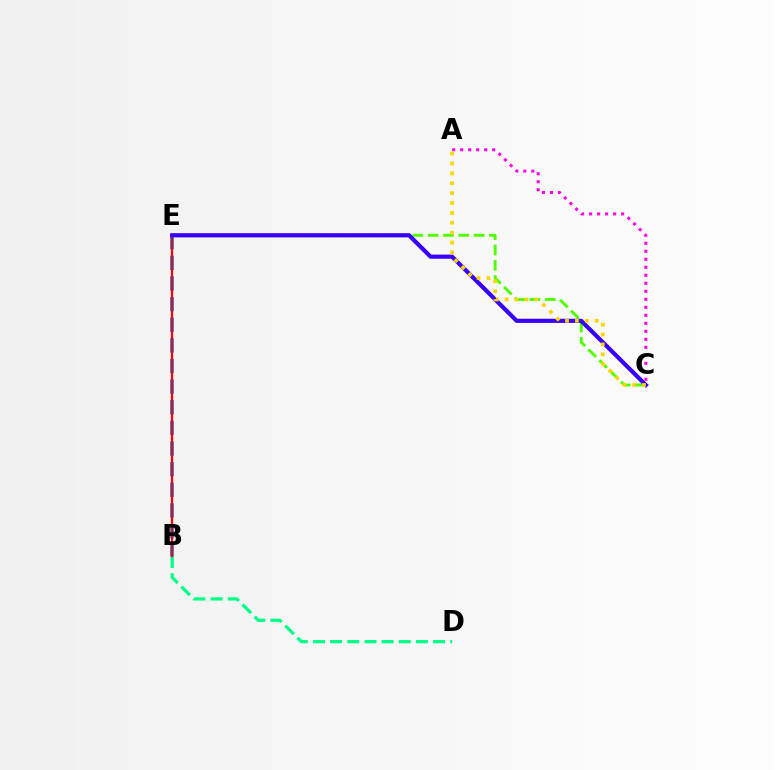{('B', 'D'): [{'color': '#00ff86', 'line_style': 'dashed', 'thickness': 2.33}], ('B', 'E'): [{'color': '#009eff', 'line_style': 'dashed', 'thickness': 2.8}, {'color': '#ff0000', 'line_style': 'solid', 'thickness': 1.63}], ('C', 'E'): [{'color': '#4fff00', 'line_style': 'dashed', 'thickness': 2.08}, {'color': '#3700ff', 'line_style': 'solid', 'thickness': 3.0}], ('A', 'C'): [{'color': '#ff00ed', 'line_style': 'dotted', 'thickness': 2.17}, {'color': '#ffd500', 'line_style': 'dotted', 'thickness': 2.69}]}